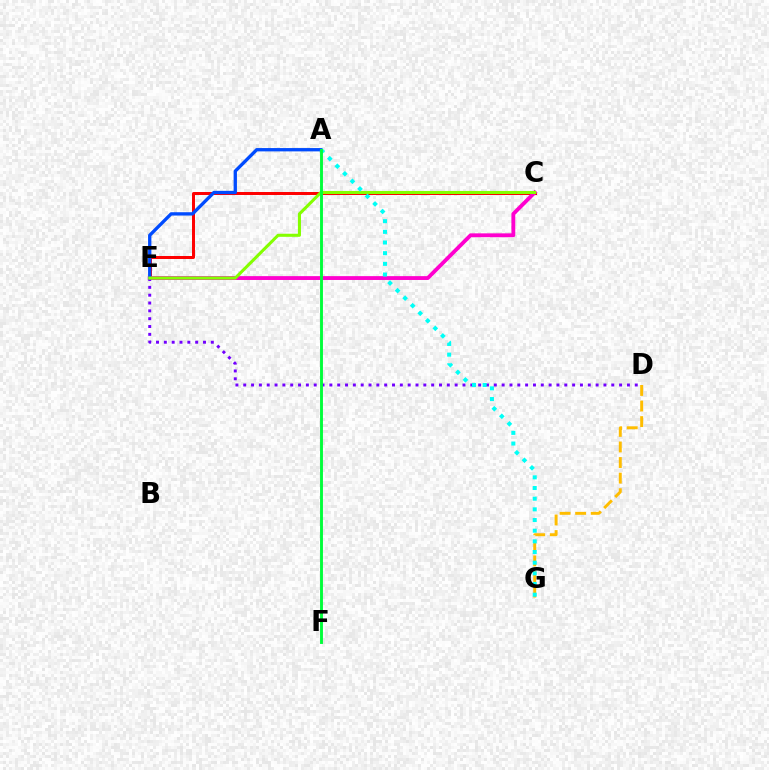{('D', 'E'): [{'color': '#7200ff', 'line_style': 'dotted', 'thickness': 2.13}], ('C', 'E'): [{'color': '#ff0000', 'line_style': 'solid', 'thickness': 2.15}, {'color': '#ff00cf', 'line_style': 'solid', 'thickness': 2.77}, {'color': '#84ff00', 'line_style': 'solid', 'thickness': 2.21}], ('A', 'E'): [{'color': '#004bff', 'line_style': 'solid', 'thickness': 2.39}], ('D', 'G'): [{'color': '#ffbd00', 'line_style': 'dashed', 'thickness': 2.12}], ('A', 'G'): [{'color': '#00fff6', 'line_style': 'dotted', 'thickness': 2.9}], ('A', 'F'): [{'color': '#00ff39', 'line_style': 'solid', 'thickness': 2.08}]}